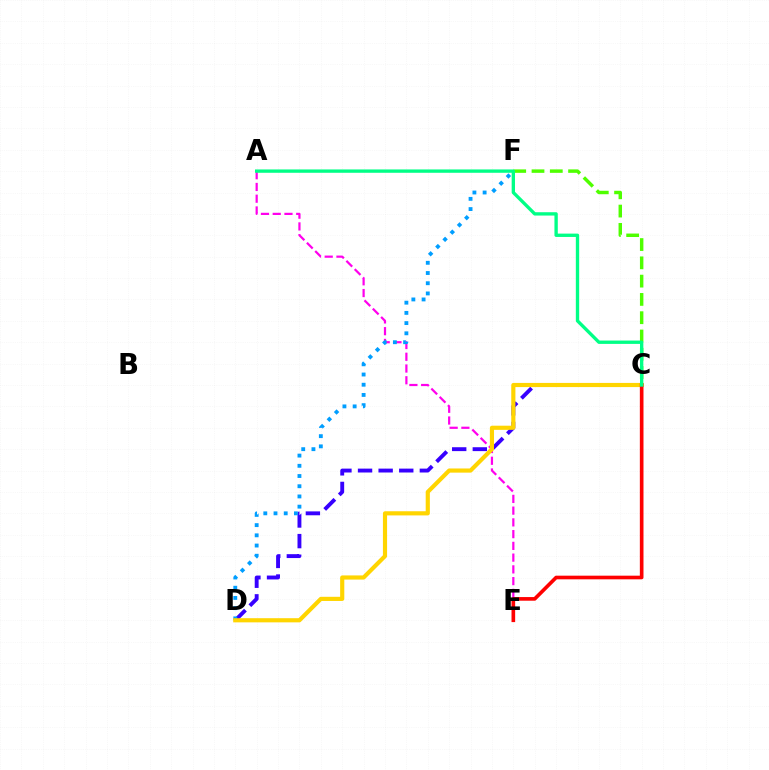{('A', 'E'): [{'color': '#ff00ed', 'line_style': 'dashed', 'thickness': 1.6}], ('C', 'F'): [{'color': '#4fff00', 'line_style': 'dashed', 'thickness': 2.48}], ('C', 'D'): [{'color': '#3700ff', 'line_style': 'dashed', 'thickness': 2.8}, {'color': '#ffd500', 'line_style': 'solid', 'thickness': 2.99}], ('D', 'F'): [{'color': '#009eff', 'line_style': 'dotted', 'thickness': 2.77}], ('C', 'E'): [{'color': '#ff0000', 'line_style': 'solid', 'thickness': 2.62}], ('A', 'C'): [{'color': '#00ff86', 'line_style': 'solid', 'thickness': 2.41}]}